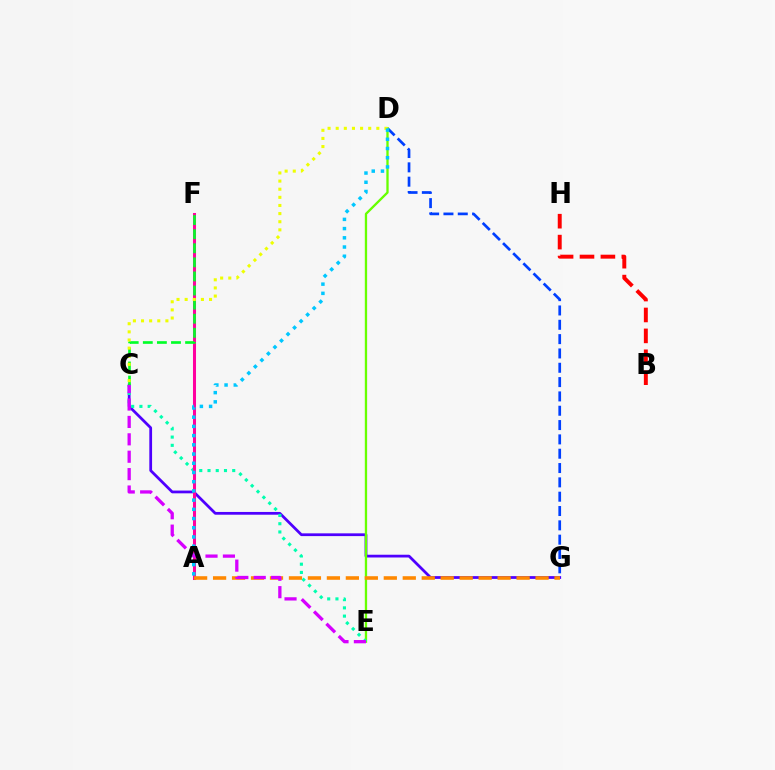{('B', 'H'): [{'color': '#ff0000', 'line_style': 'dashed', 'thickness': 2.84}], ('C', 'G'): [{'color': '#4f00ff', 'line_style': 'solid', 'thickness': 1.99}], ('D', 'G'): [{'color': '#003fff', 'line_style': 'dashed', 'thickness': 1.95}], ('D', 'E'): [{'color': '#66ff00', 'line_style': 'solid', 'thickness': 1.67}], ('C', 'E'): [{'color': '#00ffaf', 'line_style': 'dotted', 'thickness': 2.24}, {'color': '#d600ff', 'line_style': 'dashed', 'thickness': 2.36}], ('A', 'F'): [{'color': '#ff00a0', 'line_style': 'solid', 'thickness': 2.18}], ('A', 'G'): [{'color': '#ff8800', 'line_style': 'dashed', 'thickness': 2.58}], ('C', 'F'): [{'color': '#00ff27', 'line_style': 'dashed', 'thickness': 1.91}], ('C', 'D'): [{'color': '#eeff00', 'line_style': 'dotted', 'thickness': 2.21}], ('A', 'D'): [{'color': '#00c7ff', 'line_style': 'dotted', 'thickness': 2.5}]}